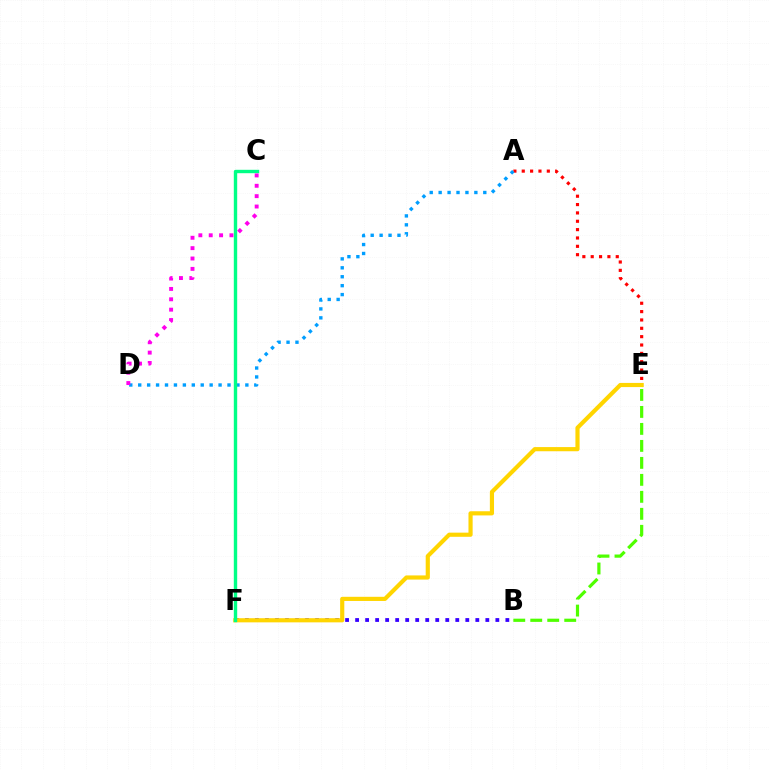{('A', 'E'): [{'color': '#ff0000', 'line_style': 'dotted', 'thickness': 2.27}], ('A', 'D'): [{'color': '#009eff', 'line_style': 'dotted', 'thickness': 2.43}], ('B', 'F'): [{'color': '#3700ff', 'line_style': 'dotted', 'thickness': 2.72}], ('E', 'F'): [{'color': '#ffd500', 'line_style': 'solid', 'thickness': 2.99}], ('C', 'F'): [{'color': '#00ff86', 'line_style': 'solid', 'thickness': 2.44}], ('B', 'E'): [{'color': '#4fff00', 'line_style': 'dashed', 'thickness': 2.31}], ('C', 'D'): [{'color': '#ff00ed', 'line_style': 'dotted', 'thickness': 2.82}]}